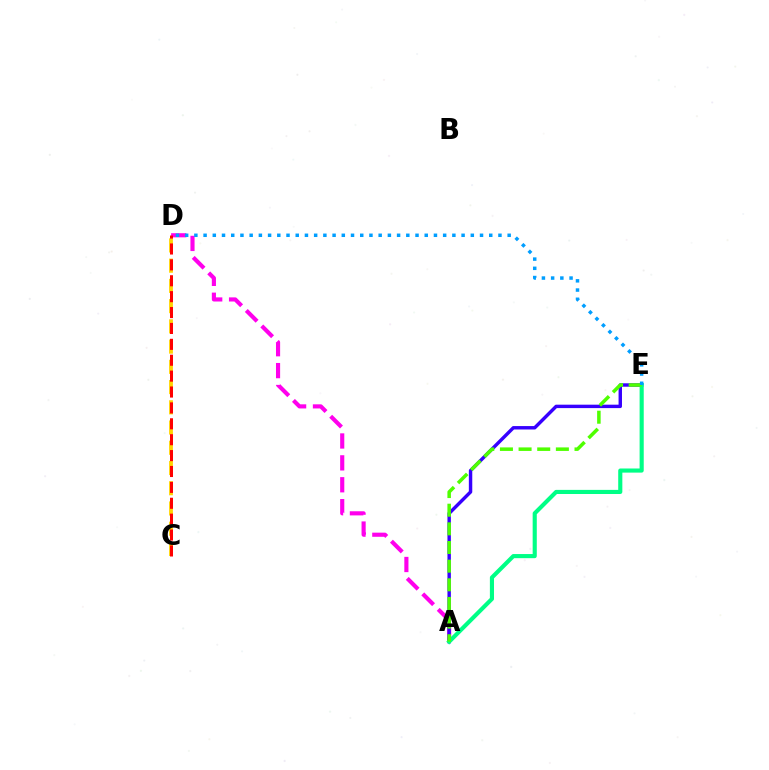{('A', 'D'): [{'color': '#ff00ed', 'line_style': 'dashed', 'thickness': 2.97}], ('C', 'D'): [{'color': '#ffd500', 'line_style': 'dashed', 'thickness': 2.75}, {'color': '#ff0000', 'line_style': 'dashed', 'thickness': 2.16}], ('A', 'E'): [{'color': '#3700ff', 'line_style': 'solid', 'thickness': 2.46}, {'color': '#00ff86', 'line_style': 'solid', 'thickness': 2.97}, {'color': '#4fff00', 'line_style': 'dashed', 'thickness': 2.53}], ('D', 'E'): [{'color': '#009eff', 'line_style': 'dotted', 'thickness': 2.5}]}